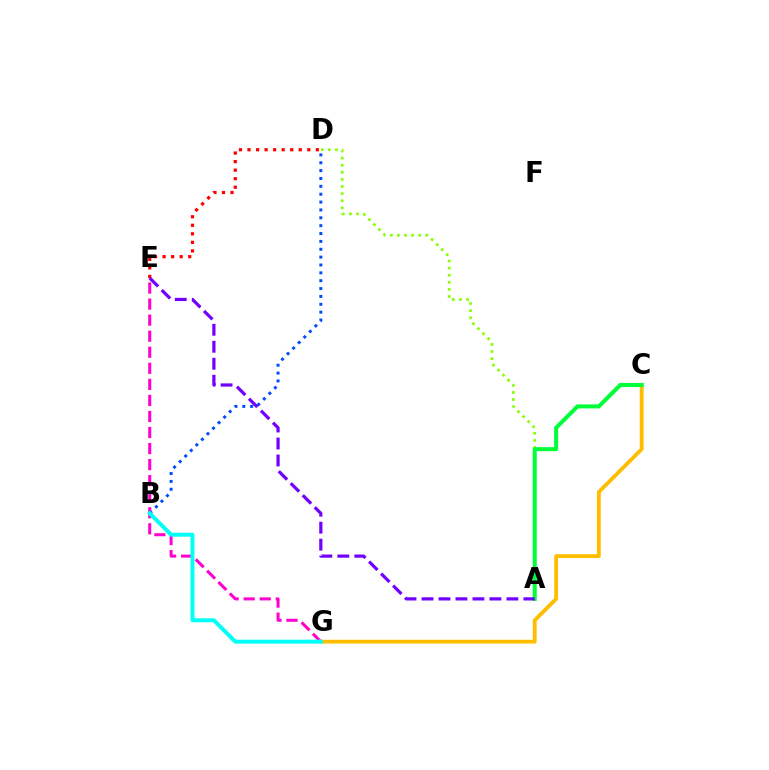{('E', 'G'): [{'color': '#ff00cf', 'line_style': 'dashed', 'thickness': 2.18}], ('B', 'D'): [{'color': '#004bff', 'line_style': 'dotted', 'thickness': 2.14}], ('D', 'E'): [{'color': '#ff0000', 'line_style': 'dotted', 'thickness': 2.32}], ('C', 'G'): [{'color': '#ffbd00', 'line_style': 'solid', 'thickness': 2.75}], ('A', 'D'): [{'color': '#84ff00', 'line_style': 'dotted', 'thickness': 1.93}], ('B', 'G'): [{'color': '#00fff6', 'line_style': 'solid', 'thickness': 2.85}], ('A', 'C'): [{'color': '#00ff39', 'line_style': 'solid', 'thickness': 2.91}], ('A', 'E'): [{'color': '#7200ff', 'line_style': 'dashed', 'thickness': 2.31}]}